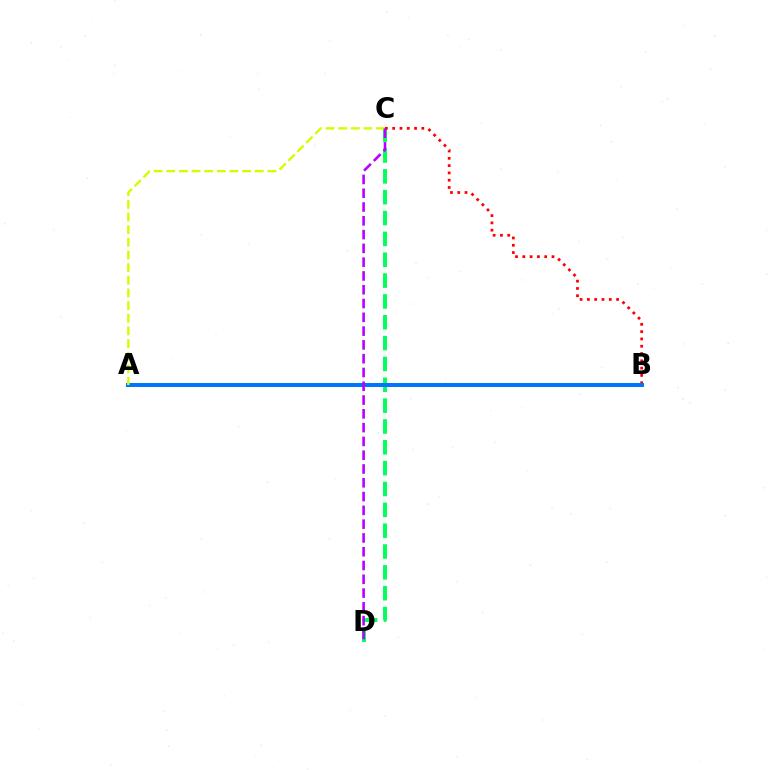{('C', 'D'): [{'color': '#00ff5c', 'line_style': 'dashed', 'thickness': 2.83}, {'color': '#b900ff', 'line_style': 'dashed', 'thickness': 1.87}], ('B', 'C'): [{'color': '#ff0000', 'line_style': 'dotted', 'thickness': 1.98}], ('A', 'B'): [{'color': '#0074ff', 'line_style': 'solid', 'thickness': 2.86}], ('A', 'C'): [{'color': '#d1ff00', 'line_style': 'dashed', 'thickness': 1.72}]}